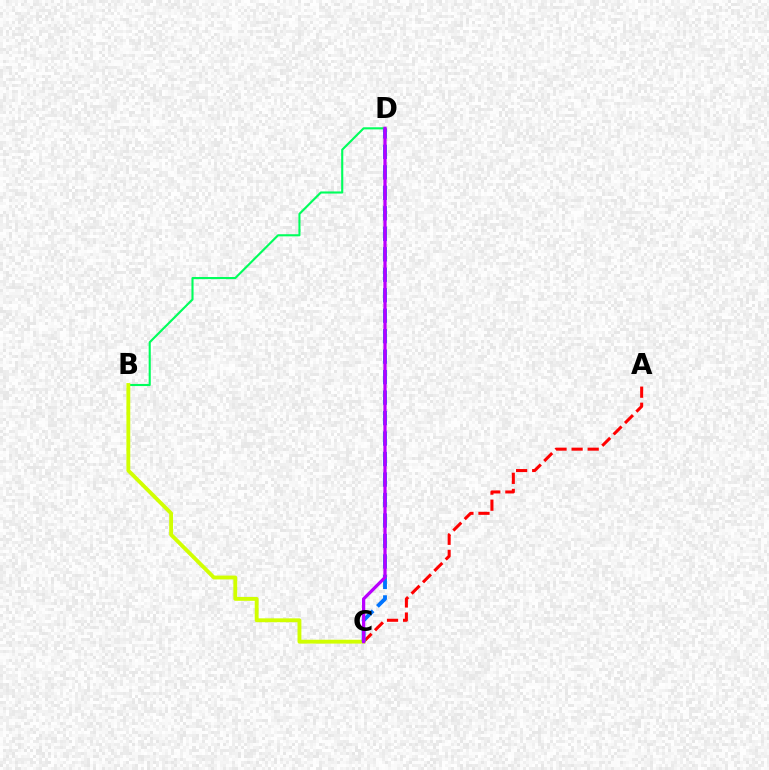{('B', 'D'): [{'color': '#00ff5c', 'line_style': 'solid', 'thickness': 1.53}], ('A', 'C'): [{'color': '#ff0000', 'line_style': 'dashed', 'thickness': 2.18}], ('B', 'C'): [{'color': '#d1ff00', 'line_style': 'solid', 'thickness': 2.78}], ('C', 'D'): [{'color': '#0074ff', 'line_style': 'dashed', 'thickness': 2.78}, {'color': '#b900ff', 'line_style': 'solid', 'thickness': 2.34}]}